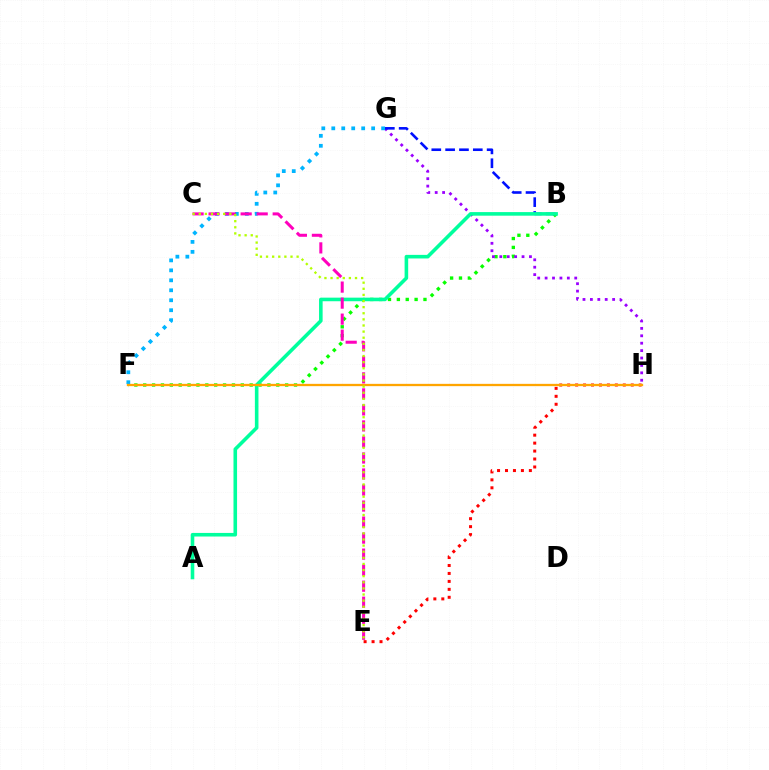{('B', 'F'): [{'color': '#08ff00', 'line_style': 'dotted', 'thickness': 2.41}], ('G', 'H'): [{'color': '#9b00ff', 'line_style': 'dotted', 'thickness': 2.01}], ('B', 'G'): [{'color': '#0010ff', 'line_style': 'dashed', 'thickness': 1.88}], ('E', 'H'): [{'color': '#ff0000', 'line_style': 'dotted', 'thickness': 2.16}], ('F', 'G'): [{'color': '#00b5ff', 'line_style': 'dotted', 'thickness': 2.71}], ('A', 'B'): [{'color': '#00ff9d', 'line_style': 'solid', 'thickness': 2.58}], ('C', 'E'): [{'color': '#ff00bd', 'line_style': 'dashed', 'thickness': 2.18}, {'color': '#b3ff00', 'line_style': 'dotted', 'thickness': 1.66}], ('F', 'H'): [{'color': '#ffa500', 'line_style': 'solid', 'thickness': 1.65}]}